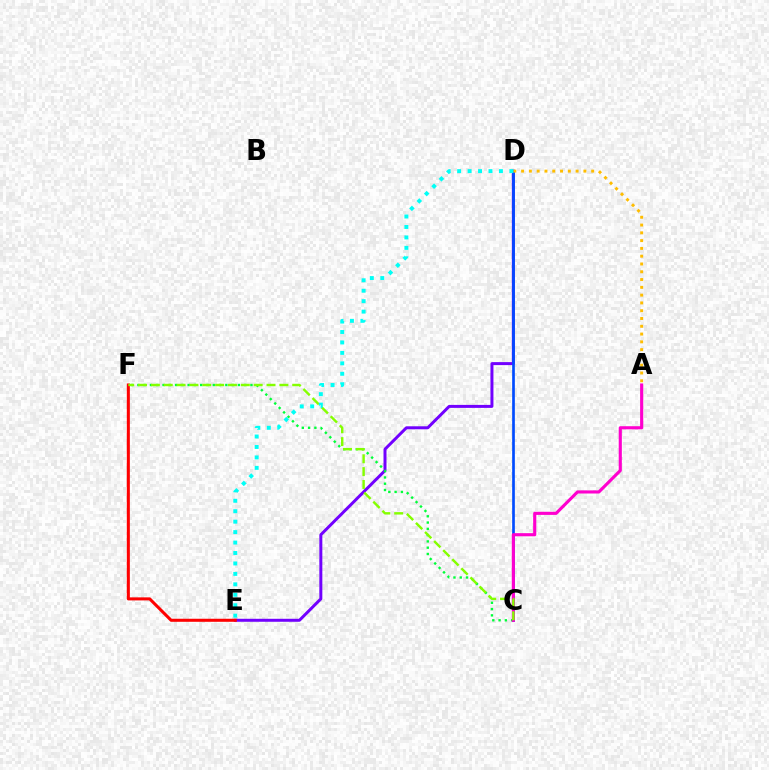{('D', 'E'): [{'color': '#7200ff', 'line_style': 'solid', 'thickness': 2.15}, {'color': '#00fff6', 'line_style': 'dotted', 'thickness': 2.84}], ('C', 'D'): [{'color': '#004bff', 'line_style': 'solid', 'thickness': 1.93}], ('E', 'F'): [{'color': '#ff0000', 'line_style': 'solid', 'thickness': 2.19}], ('C', 'F'): [{'color': '#00ff39', 'line_style': 'dotted', 'thickness': 1.71}, {'color': '#84ff00', 'line_style': 'dashed', 'thickness': 1.75}], ('A', 'C'): [{'color': '#ff00cf', 'line_style': 'solid', 'thickness': 2.25}], ('A', 'D'): [{'color': '#ffbd00', 'line_style': 'dotted', 'thickness': 2.12}]}